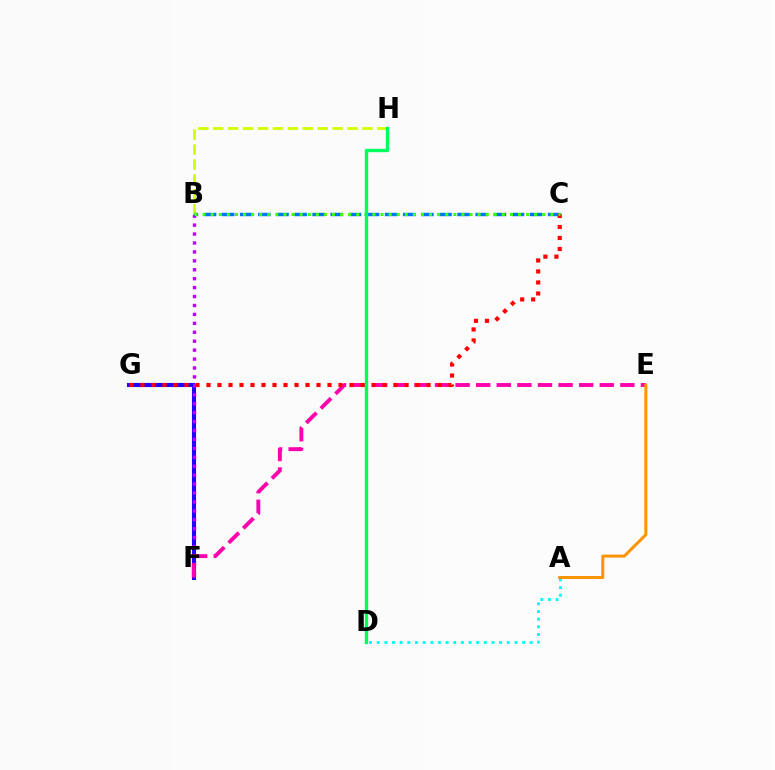{('A', 'D'): [{'color': '#00fff6', 'line_style': 'dotted', 'thickness': 2.08}], ('F', 'G'): [{'color': '#2500ff', 'line_style': 'solid', 'thickness': 2.94}], ('B', 'F'): [{'color': '#b900ff', 'line_style': 'dotted', 'thickness': 2.43}], ('E', 'F'): [{'color': '#ff00ac', 'line_style': 'dashed', 'thickness': 2.8}], ('A', 'E'): [{'color': '#ff9400', 'line_style': 'solid', 'thickness': 2.17}], ('B', 'H'): [{'color': '#d1ff00', 'line_style': 'dashed', 'thickness': 2.03}], ('B', 'C'): [{'color': '#0074ff', 'line_style': 'dashed', 'thickness': 2.46}, {'color': '#3dff00', 'line_style': 'dotted', 'thickness': 2.2}], ('C', 'G'): [{'color': '#ff0000', 'line_style': 'dotted', 'thickness': 2.99}], ('D', 'H'): [{'color': '#00ff5c', 'line_style': 'solid', 'thickness': 2.41}]}